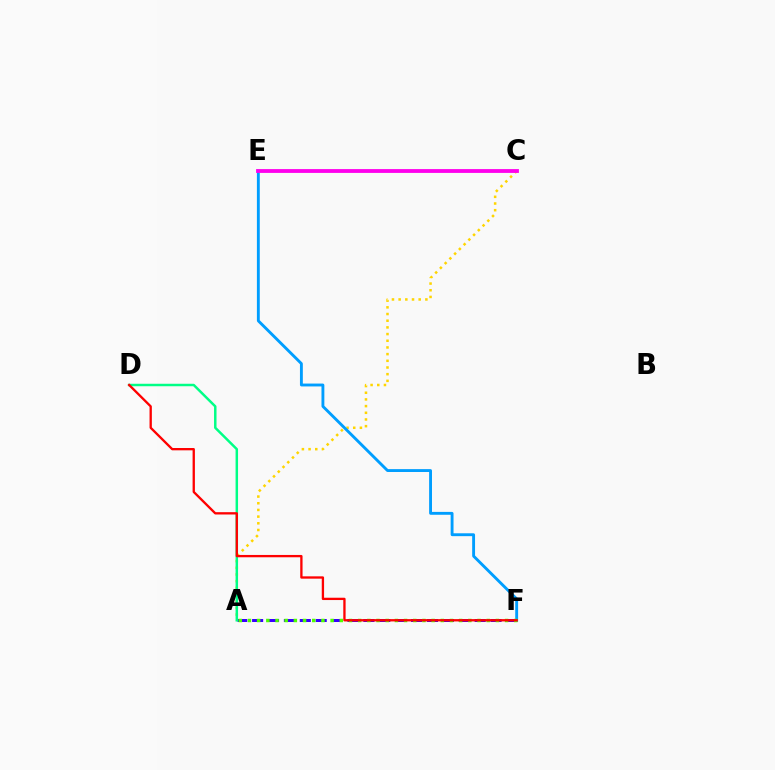{('A', 'C'): [{'color': '#ffd500', 'line_style': 'dotted', 'thickness': 1.82}], ('A', 'F'): [{'color': '#3700ff', 'line_style': 'dashed', 'thickness': 2.16}, {'color': '#4fff00', 'line_style': 'dotted', 'thickness': 2.49}], ('A', 'D'): [{'color': '#00ff86', 'line_style': 'solid', 'thickness': 1.79}], ('E', 'F'): [{'color': '#009eff', 'line_style': 'solid', 'thickness': 2.07}], ('C', 'E'): [{'color': '#ff00ed', 'line_style': 'solid', 'thickness': 2.75}], ('D', 'F'): [{'color': '#ff0000', 'line_style': 'solid', 'thickness': 1.67}]}